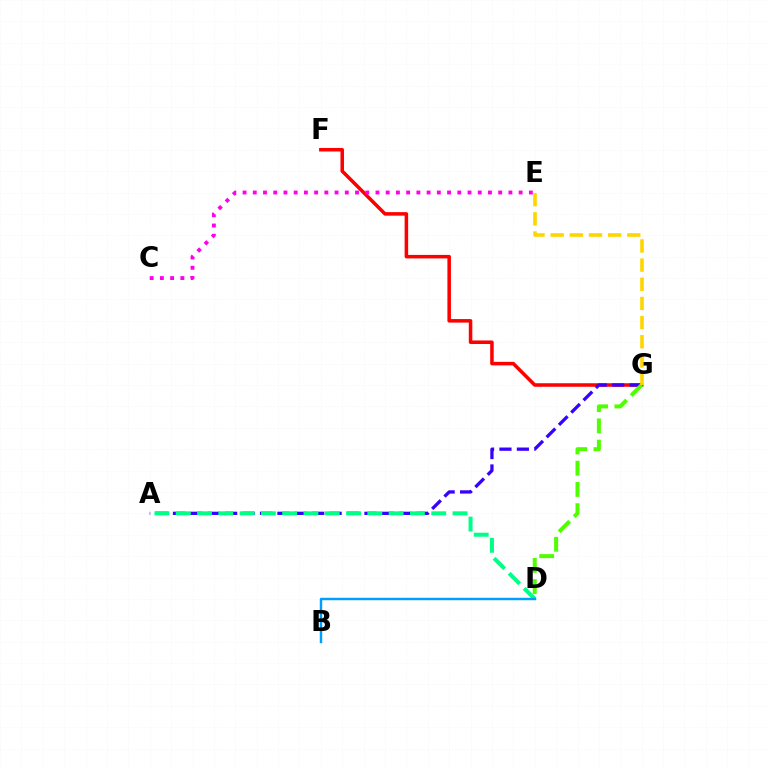{('F', 'G'): [{'color': '#ff0000', 'line_style': 'solid', 'thickness': 2.54}], ('A', 'G'): [{'color': '#3700ff', 'line_style': 'dashed', 'thickness': 2.37}], ('A', 'D'): [{'color': '#00ff86', 'line_style': 'dashed', 'thickness': 2.89}], ('D', 'G'): [{'color': '#4fff00', 'line_style': 'dashed', 'thickness': 2.89}], ('B', 'D'): [{'color': '#009eff', 'line_style': 'solid', 'thickness': 1.76}], ('C', 'E'): [{'color': '#ff00ed', 'line_style': 'dotted', 'thickness': 2.78}], ('E', 'G'): [{'color': '#ffd500', 'line_style': 'dashed', 'thickness': 2.6}]}